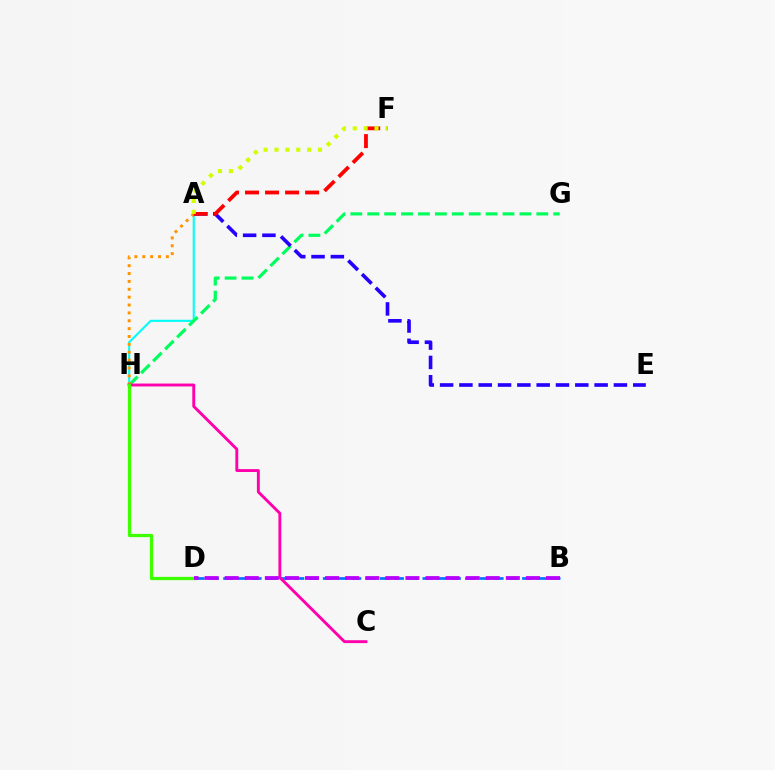{('A', 'H'): [{'color': '#00fff6', 'line_style': 'solid', 'thickness': 1.51}, {'color': '#ff9400', 'line_style': 'dotted', 'thickness': 2.14}], ('G', 'H'): [{'color': '#00ff5c', 'line_style': 'dashed', 'thickness': 2.3}], ('B', 'D'): [{'color': '#0074ff', 'line_style': 'dashed', 'thickness': 1.93}, {'color': '#b900ff', 'line_style': 'dashed', 'thickness': 2.73}], ('A', 'E'): [{'color': '#2500ff', 'line_style': 'dashed', 'thickness': 2.62}], ('A', 'F'): [{'color': '#ff0000', 'line_style': 'dashed', 'thickness': 2.72}, {'color': '#d1ff00', 'line_style': 'dotted', 'thickness': 2.96}], ('C', 'H'): [{'color': '#ff00ac', 'line_style': 'solid', 'thickness': 2.09}], ('D', 'H'): [{'color': '#3dff00', 'line_style': 'solid', 'thickness': 2.35}]}